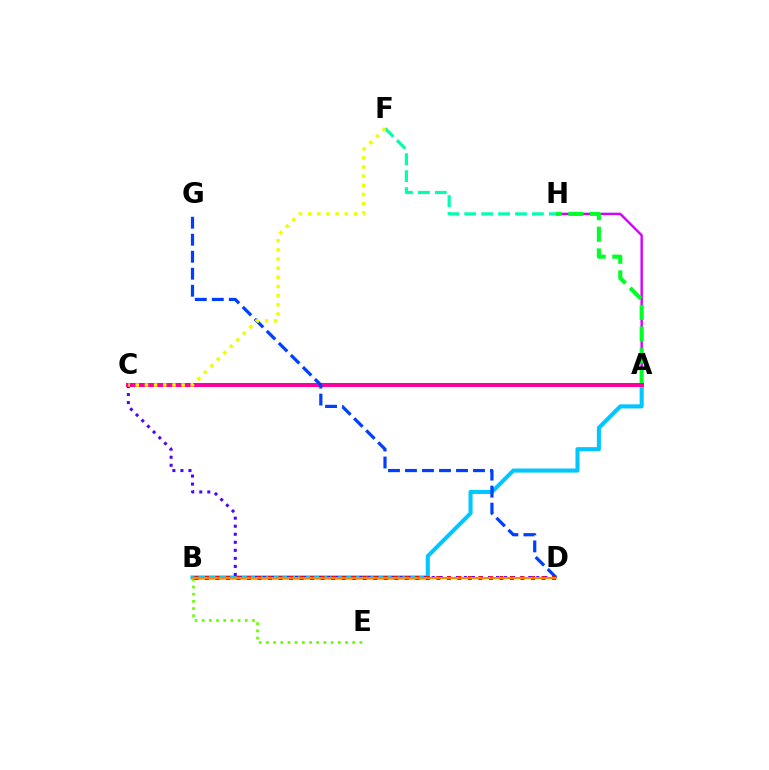{('A', 'B'): [{'color': '#00c7ff', 'line_style': 'solid', 'thickness': 2.93}], ('A', 'H'): [{'color': '#d600ff', 'line_style': 'solid', 'thickness': 1.74}, {'color': '#00ff27', 'line_style': 'dashed', 'thickness': 2.94}], ('B', 'E'): [{'color': '#66ff00', 'line_style': 'dotted', 'thickness': 1.95}], ('C', 'D'): [{'color': '#4f00ff', 'line_style': 'dotted', 'thickness': 2.18}], ('A', 'C'): [{'color': '#ff00a0', 'line_style': 'solid', 'thickness': 2.91}], ('D', 'G'): [{'color': '#003fff', 'line_style': 'dashed', 'thickness': 2.31}], ('F', 'H'): [{'color': '#00ffaf', 'line_style': 'dashed', 'thickness': 2.3}], ('B', 'D'): [{'color': '#ff0000', 'line_style': 'dotted', 'thickness': 2.86}, {'color': '#ff8800', 'line_style': 'solid', 'thickness': 1.57}], ('C', 'F'): [{'color': '#eeff00', 'line_style': 'dotted', 'thickness': 2.49}]}